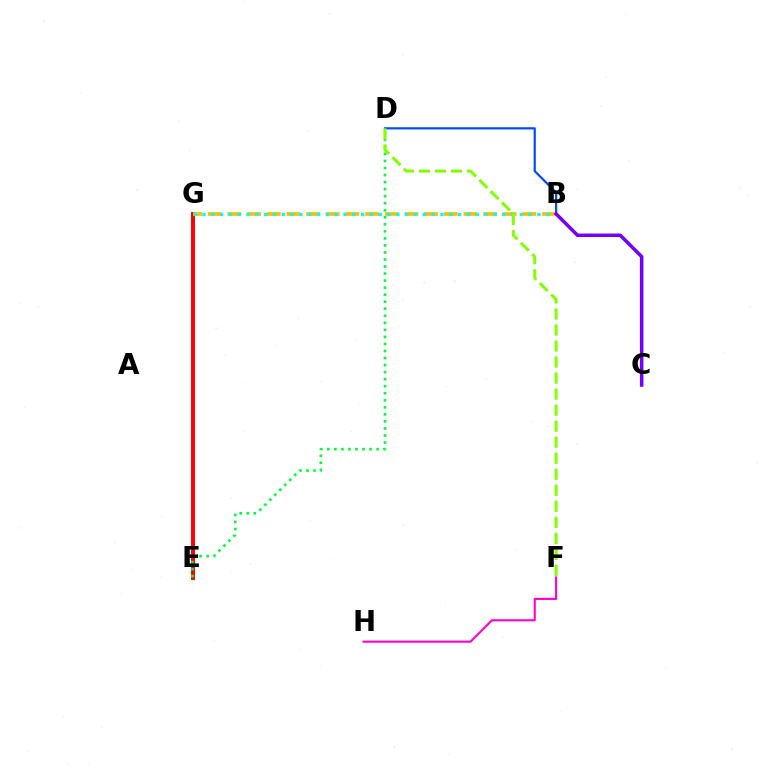{('E', 'G'): [{'color': '#ff0000', 'line_style': 'solid', 'thickness': 2.84}], ('B', 'G'): [{'color': '#ffbd00', 'line_style': 'dashed', 'thickness': 2.67}, {'color': '#00fff6', 'line_style': 'dotted', 'thickness': 2.39}], ('B', 'D'): [{'color': '#004bff', 'line_style': 'solid', 'thickness': 1.58}], ('D', 'E'): [{'color': '#00ff39', 'line_style': 'dotted', 'thickness': 1.91}], ('D', 'F'): [{'color': '#84ff00', 'line_style': 'dashed', 'thickness': 2.18}], ('F', 'H'): [{'color': '#ff00cf', 'line_style': 'solid', 'thickness': 1.51}], ('B', 'C'): [{'color': '#7200ff', 'line_style': 'solid', 'thickness': 2.53}]}